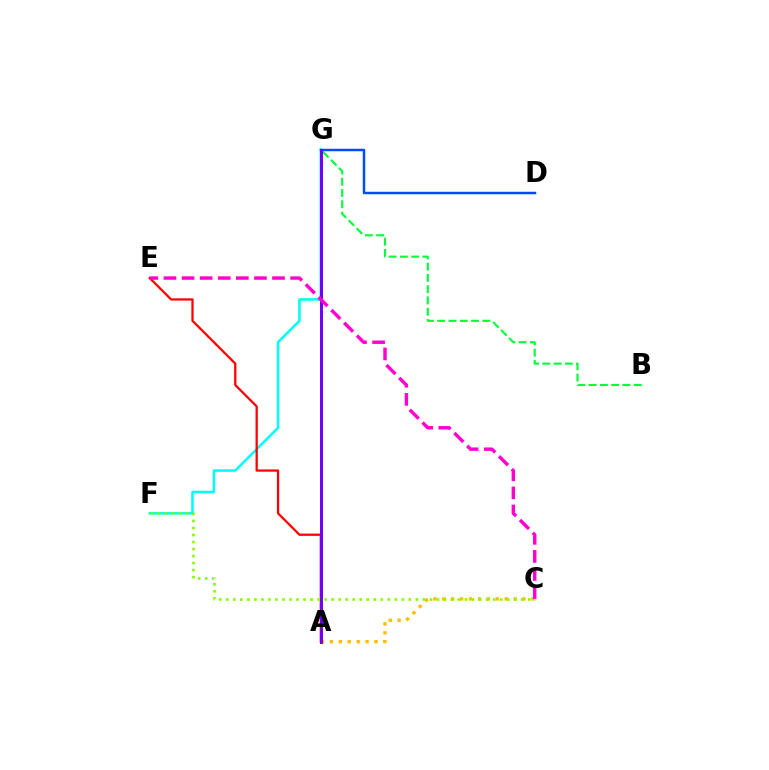{('F', 'G'): [{'color': '#00fff6', 'line_style': 'solid', 'thickness': 1.84}], ('B', 'G'): [{'color': '#00ff39', 'line_style': 'dashed', 'thickness': 1.53}], ('A', 'C'): [{'color': '#ffbd00', 'line_style': 'dotted', 'thickness': 2.42}], ('A', 'E'): [{'color': '#ff0000', 'line_style': 'solid', 'thickness': 1.63}], ('D', 'G'): [{'color': '#004bff', 'line_style': 'solid', 'thickness': 1.79}], ('A', 'G'): [{'color': '#7200ff', 'line_style': 'solid', 'thickness': 2.18}], ('C', 'F'): [{'color': '#84ff00', 'line_style': 'dotted', 'thickness': 1.91}], ('C', 'E'): [{'color': '#ff00cf', 'line_style': 'dashed', 'thickness': 2.46}]}